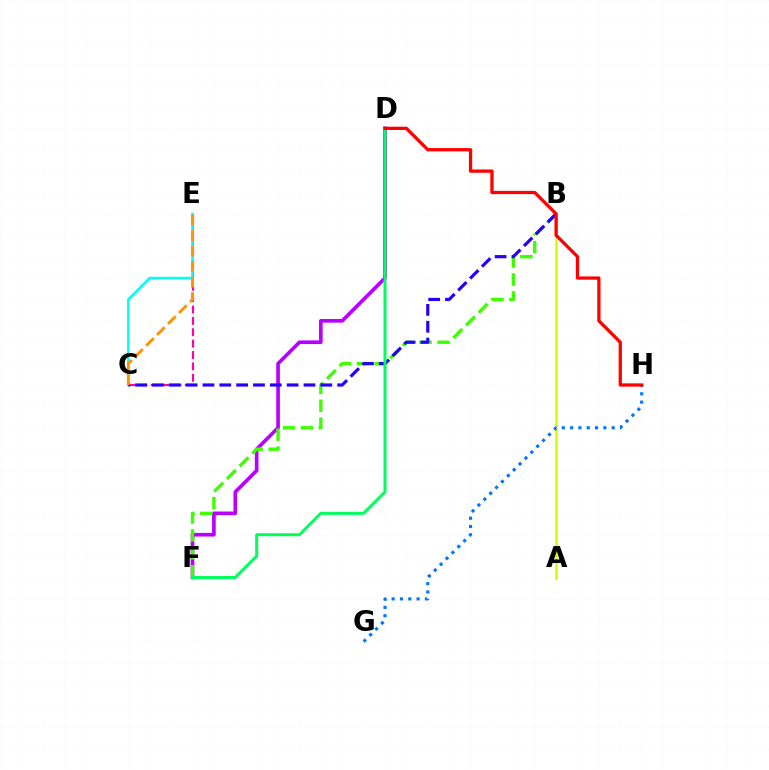{('C', 'E'): [{'color': '#ff00ac', 'line_style': 'dashed', 'thickness': 1.55}, {'color': '#00fff6', 'line_style': 'solid', 'thickness': 1.83}, {'color': '#ff9400', 'line_style': 'dashed', 'thickness': 2.11}], ('A', 'B'): [{'color': '#d1ff00', 'line_style': 'solid', 'thickness': 1.91}], ('D', 'F'): [{'color': '#b900ff', 'line_style': 'solid', 'thickness': 2.63}, {'color': '#00ff5c', 'line_style': 'solid', 'thickness': 2.16}], ('G', 'H'): [{'color': '#0074ff', 'line_style': 'dotted', 'thickness': 2.26}], ('B', 'F'): [{'color': '#3dff00', 'line_style': 'dashed', 'thickness': 2.43}], ('B', 'C'): [{'color': '#2500ff', 'line_style': 'dashed', 'thickness': 2.29}], ('D', 'H'): [{'color': '#ff0000', 'line_style': 'solid', 'thickness': 2.35}]}